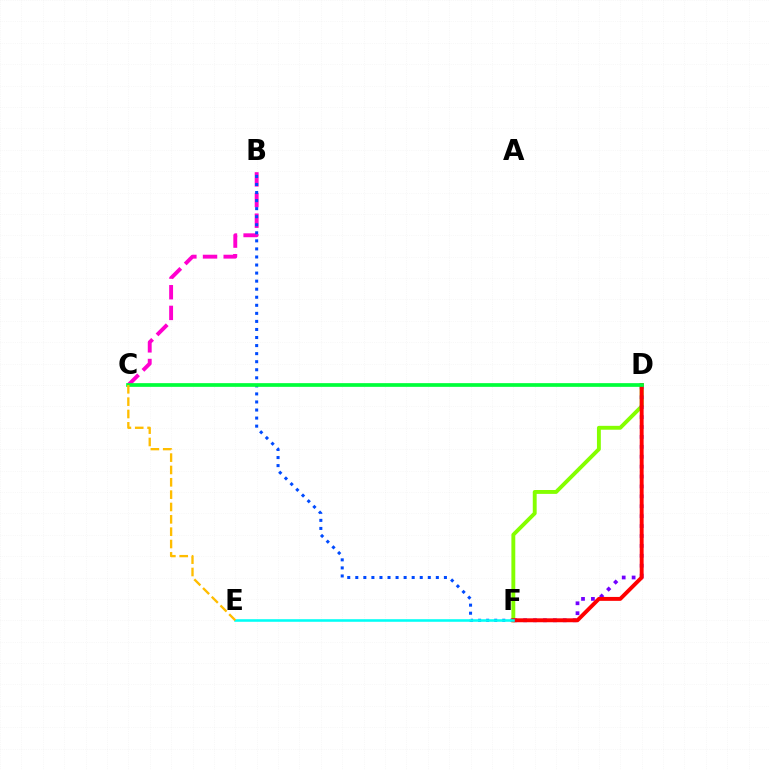{('D', 'F'): [{'color': '#84ff00', 'line_style': 'solid', 'thickness': 2.8}, {'color': '#7200ff', 'line_style': 'dotted', 'thickness': 2.69}, {'color': '#ff0000', 'line_style': 'solid', 'thickness': 2.82}], ('B', 'C'): [{'color': '#ff00cf', 'line_style': 'dashed', 'thickness': 2.81}], ('B', 'F'): [{'color': '#004bff', 'line_style': 'dotted', 'thickness': 2.19}], ('C', 'D'): [{'color': '#00ff39', 'line_style': 'solid', 'thickness': 2.67}], ('E', 'F'): [{'color': '#00fff6', 'line_style': 'solid', 'thickness': 1.84}], ('C', 'E'): [{'color': '#ffbd00', 'line_style': 'dashed', 'thickness': 1.68}]}